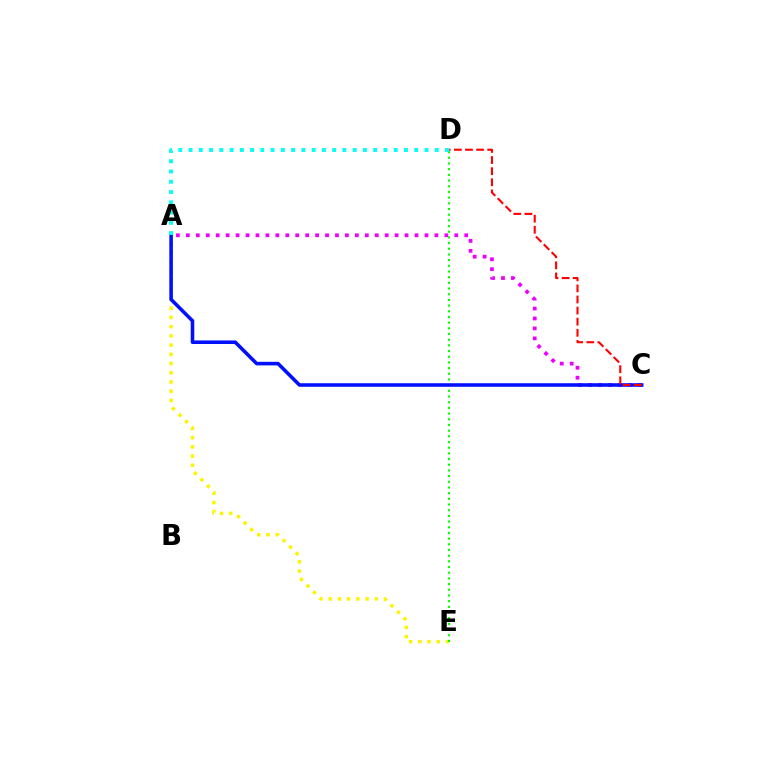{('A', 'C'): [{'color': '#ee00ff', 'line_style': 'dotted', 'thickness': 2.7}, {'color': '#0010ff', 'line_style': 'solid', 'thickness': 2.57}], ('A', 'E'): [{'color': '#fcf500', 'line_style': 'dotted', 'thickness': 2.5}], ('D', 'E'): [{'color': '#08ff00', 'line_style': 'dotted', 'thickness': 1.54}], ('C', 'D'): [{'color': '#ff0000', 'line_style': 'dashed', 'thickness': 1.51}], ('A', 'D'): [{'color': '#00fff6', 'line_style': 'dotted', 'thickness': 2.79}]}